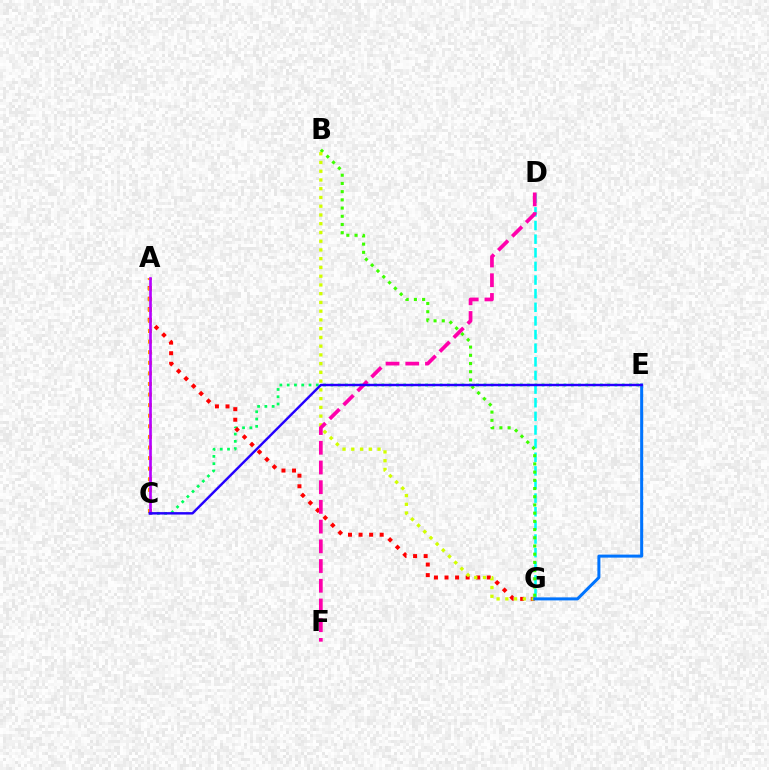{('C', 'E'): [{'color': '#00ff5c', 'line_style': 'dotted', 'thickness': 1.98}, {'color': '#2500ff', 'line_style': 'solid', 'thickness': 1.75}], ('D', 'G'): [{'color': '#00fff6', 'line_style': 'dashed', 'thickness': 1.85}], ('A', 'G'): [{'color': '#ff0000', 'line_style': 'dotted', 'thickness': 2.87}], ('A', 'C'): [{'color': '#ff9400', 'line_style': 'dotted', 'thickness': 2.88}, {'color': '#b900ff', 'line_style': 'solid', 'thickness': 1.93}], ('B', 'G'): [{'color': '#3dff00', 'line_style': 'dotted', 'thickness': 2.23}, {'color': '#d1ff00', 'line_style': 'dotted', 'thickness': 2.38}], ('D', 'F'): [{'color': '#ff00ac', 'line_style': 'dashed', 'thickness': 2.68}], ('E', 'G'): [{'color': '#0074ff', 'line_style': 'solid', 'thickness': 2.17}]}